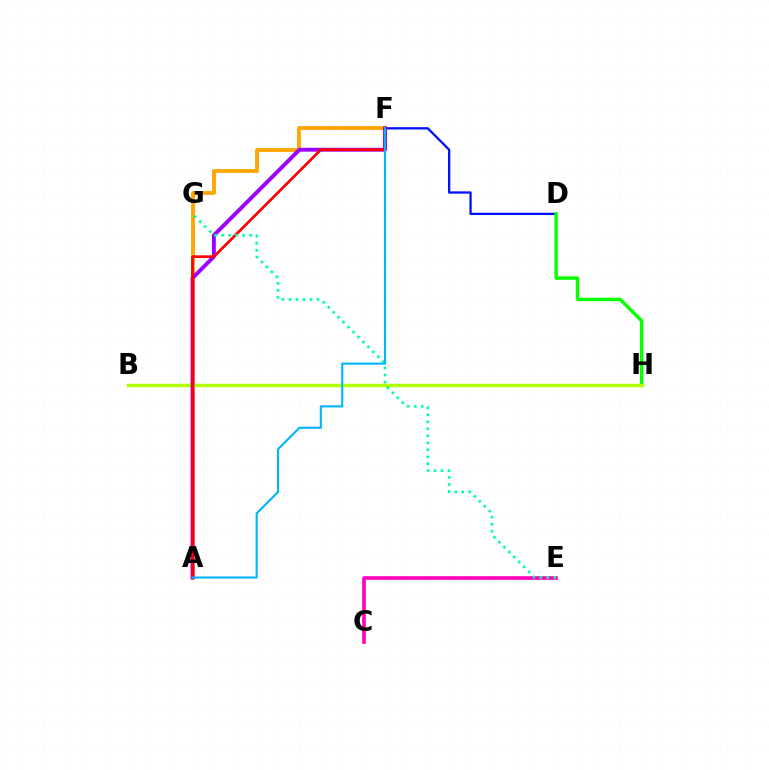{('D', 'F'): [{'color': '#0010ff', 'line_style': 'solid', 'thickness': 1.65}], ('D', 'H'): [{'color': '#08ff00', 'line_style': 'solid', 'thickness': 2.47}], ('A', 'F'): [{'color': '#ffa500', 'line_style': 'solid', 'thickness': 2.78}, {'color': '#9b00ff', 'line_style': 'solid', 'thickness': 2.8}, {'color': '#ff0000', 'line_style': 'solid', 'thickness': 1.95}, {'color': '#00b5ff', 'line_style': 'solid', 'thickness': 1.52}], ('C', 'E'): [{'color': '#ff00bd', 'line_style': 'solid', 'thickness': 2.6}], ('B', 'H'): [{'color': '#b3ff00', 'line_style': 'solid', 'thickness': 2.51}], ('E', 'G'): [{'color': '#00ff9d', 'line_style': 'dotted', 'thickness': 1.9}]}